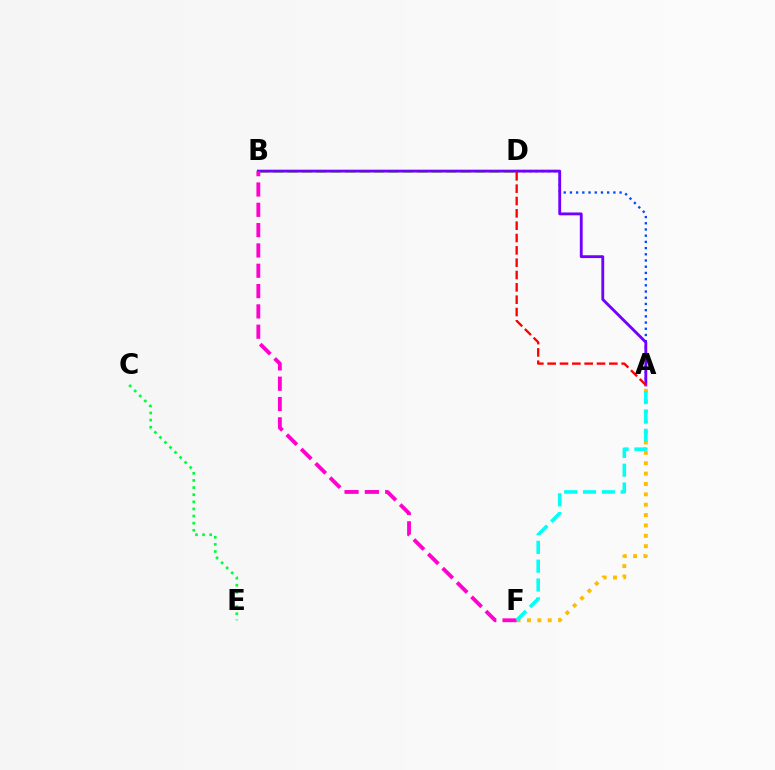{('A', 'D'): [{'color': '#004bff', 'line_style': 'dotted', 'thickness': 1.69}, {'color': '#ff0000', 'line_style': 'dashed', 'thickness': 1.68}], ('A', 'F'): [{'color': '#ffbd00', 'line_style': 'dotted', 'thickness': 2.82}, {'color': '#00fff6', 'line_style': 'dashed', 'thickness': 2.56}], ('B', 'D'): [{'color': '#84ff00', 'line_style': 'dashed', 'thickness': 1.96}], ('C', 'E'): [{'color': '#00ff39', 'line_style': 'dotted', 'thickness': 1.93}], ('A', 'B'): [{'color': '#7200ff', 'line_style': 'solid', 'thickness': 2.05}], ('B', 'F'): [{'color': '#ff00cf', 'line_style': 'dashed', 'thickness': 2.76}]}